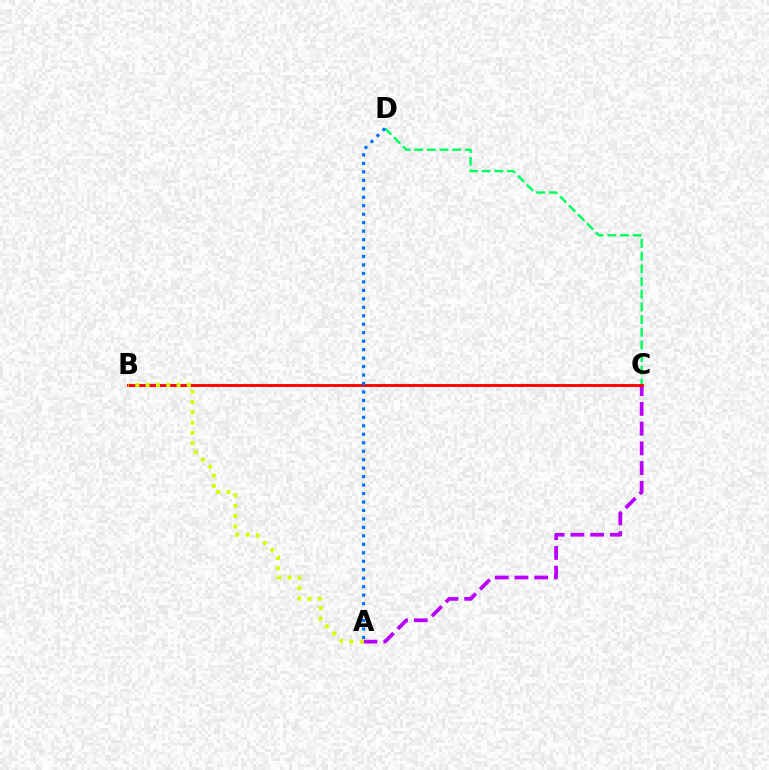{('C', 'D'): [{'color': '#00ff5c', 'line_style': 'dashed', 'thickness': 1.72}], ('A', 'C'): [{'color': '#b900ff', 'line_style': 'dashed', 'thickness': 2.68}], ('B', 'C'): [{'color': '#ff0000', 'line_style': 'solid', 'thickness': 2.05}], ('A', 'B'): [{'color': '#d1ff00', 'line_style': 'dotted', 'thickness': 2.8}], ('A', 'D'): [{'color': '#0074ff', 'line_style': 'dotted', 'thickness': 2.3}]}